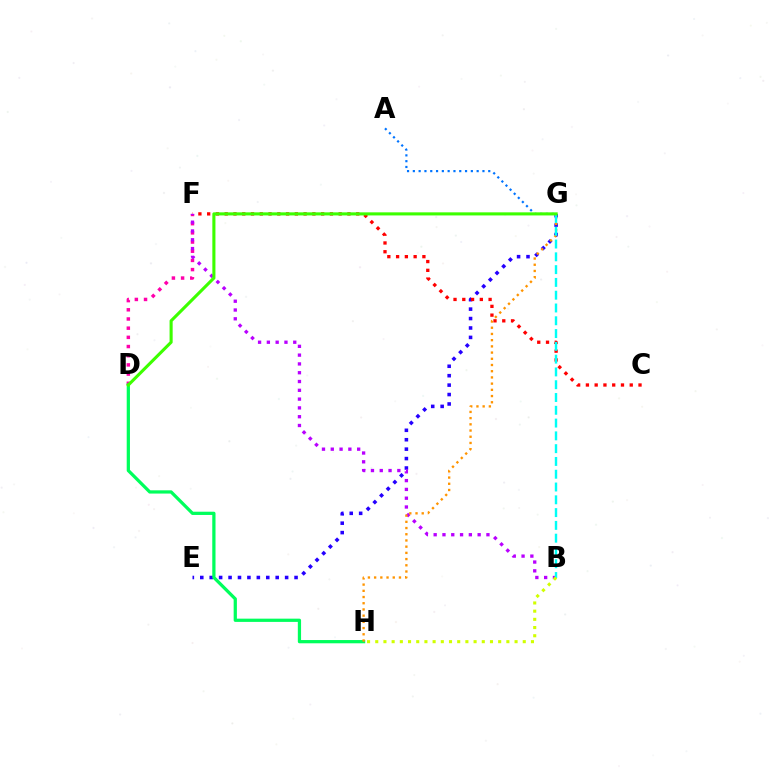{('E', 'G'): [{'color': '#2500ff', 'line_style': 'dotted', 'thickness': 2.56}], ('D', 'F'): [{'color': '#ff00ac', 'line_style': 'dotted', 'thickness': 2.5}], ('A', 'G'): [{'color': '#0074ff', 'line_style': 'dotted', 'thickness': 1.58}], ('C', 'F'): [{'color': '#ff0000', 'line_style': 'dotted', 'thickness': 2.38}], ('B', 'F'): [{'color': '#b900ff', 'line_style': 'dotted', 'thickness': 2.39}], ('D', 'H'): [{'color': '#00ff5c', 'line_style': 'solid', 'thickness': 2.34}], ('G', 'H'): [{'color': '#ff9400', 'line_style': 'dotted', 'thickness': 1.69}], ('B', 'G'): [{'color': '#00fff6', 'line_style': 'dashed', 'thickness': 1.74}], ('B', 'H'): [{'color': '#d1ff00', 'line_style': 'dotted', 'thickness': 2.23}], ('D', 'G'): [{'color': '#3dff00', 'line_style': 'solid', 'thickness': 2.23}]}